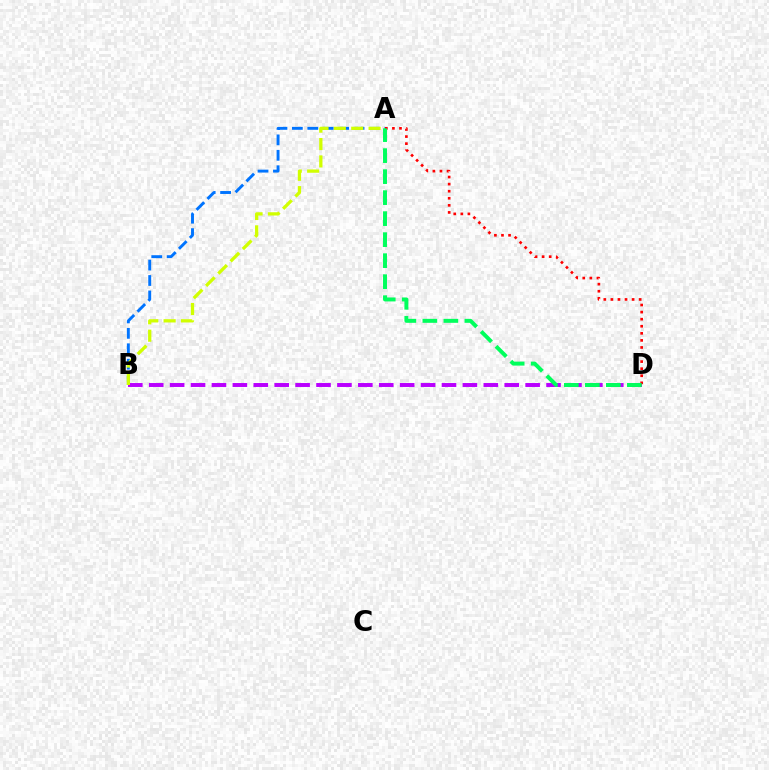{('A', 'B'): [{'color': '#0074ff', 'line_style': 'dashed', 'thickness': 2.1}, {'color': '#d1ff00', 'line_style': 'dashed', 'thickness': 2.36}], ('B', 'D'): [{'color': '#b900ff', 'line_style': 'dashed', 'thickness': 2.84}], ('A', 'D'): [{'color': '#ff0000', 'line_style': 'dotted', 'thickness': 1.92}, {'color': '#00ff5c', 'line_style': 'dashed', 'thickness': 2.85}]}